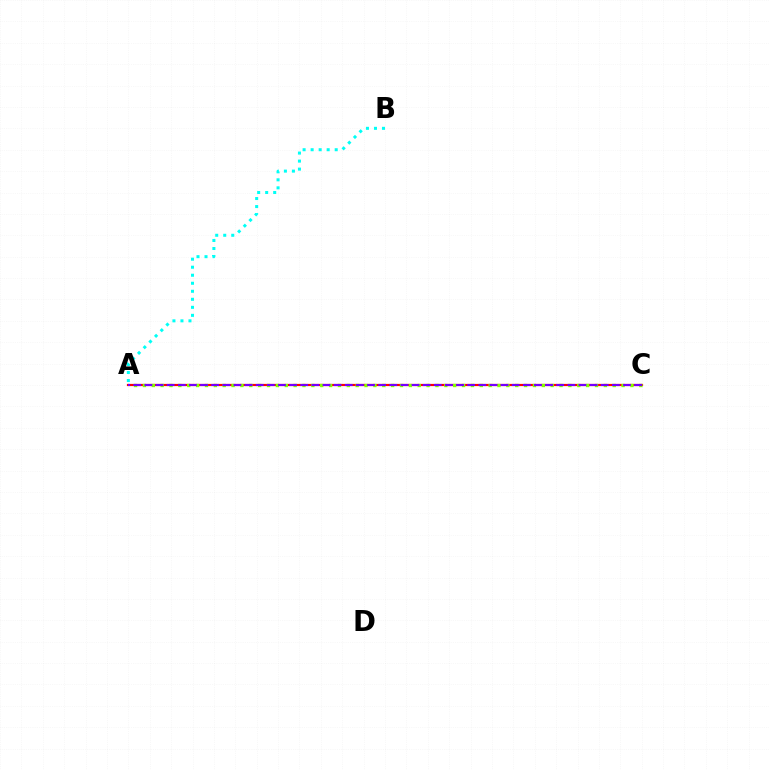{('A', 'B'): [{'color': '#00fff6', 'line_style': 'dotted', 'thickness': 2.18}], ('A', 'C'): [{'color': '#ff0000', 'line_style': 'solid', 'thickness': 1.59}, {'color': '#84ff00', 'line_style': 'dotted', 'thickness': 2.41}, {'color': '#7200ff', 'line_style': 'dashed', 'thickness': 1.51}]}